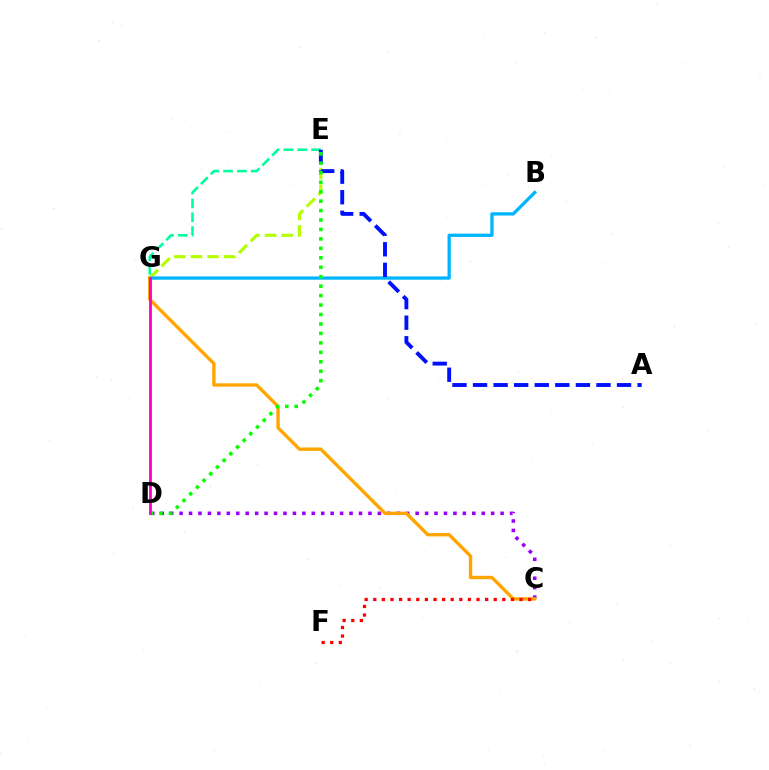{('C', 'D'): [{'color': '#9b00ff', 'line_style': 'dotted', 'thickness': 2.57}], ('E', 'G'): [{'color': '#00ff9d', 'line_style': 'dashed', 'thickness': 1.88}, {'color': '#b3ff00', 'line_style': 'dashed', 'thickness': 2.25}], ('B', 'G'): [{'color': '#00b5ff', 'line_style': 'solid', 'thickness': 2.37}], ('A', 'E'): [{'color': '#0010ff', 'line_style': 'dashed', 'thickness': 2.79}], ('C', 'G'): [{'color': '#ffa500', 'line_style': 'solid', 'thickness': 2.42}], ('D', 'E'): [{'color': '#08ff00', 'line_style': 'dotted', 'thickness': 2.57}], ('D', 'G'): [{'color': '#ff00bd', 'line_style': 'solid', 'thickness': 2.01}], ('C', 'F'): [{'color': '#ff0000', 'line_style': 'dotted', 'thickness': 2.34}]}